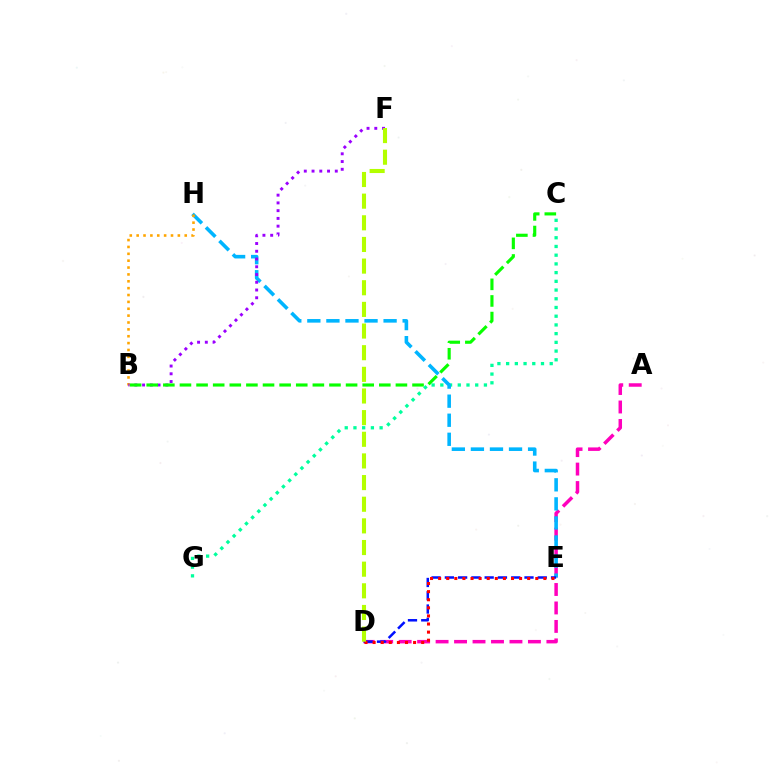{('C', 'G'): [{'color': '#00ff9d', 'line_style': 'dotted', 'thickness': 2.37}], ('A', 'D'): [{'color': '#ff00bd', 'line_style': 'dashed', 'thickness': 2.51}], ('E', 'H'): [{'color': '#00b5ff', 'line_style': 'dashed', 'thickness': 2.59}], ('D', 'E'): [{'color': '#0010ff', 'line_style': 'dashed', 'thickness': 1.8}, {'color': '#ff0000', 'line_style': 'dotted', 'thickness': 2.2}], ('B', 'H'): [{'color': '#ffa500', 'line_style': 'dotted', 'thickness': 1.87}], ('B', 'F'): [{'color': '#9b00ff', 'line_style': 'dotted', 'thickness': 2.11}], ('B', 'C'): [{'color': '#08ff00', 'line_style': 'dashed', 'thickness': 2.26}], ('D', 'F'): [{'color': '#b3ff00', 'line_style': 'dashed', 'thickness': 2.94}]}